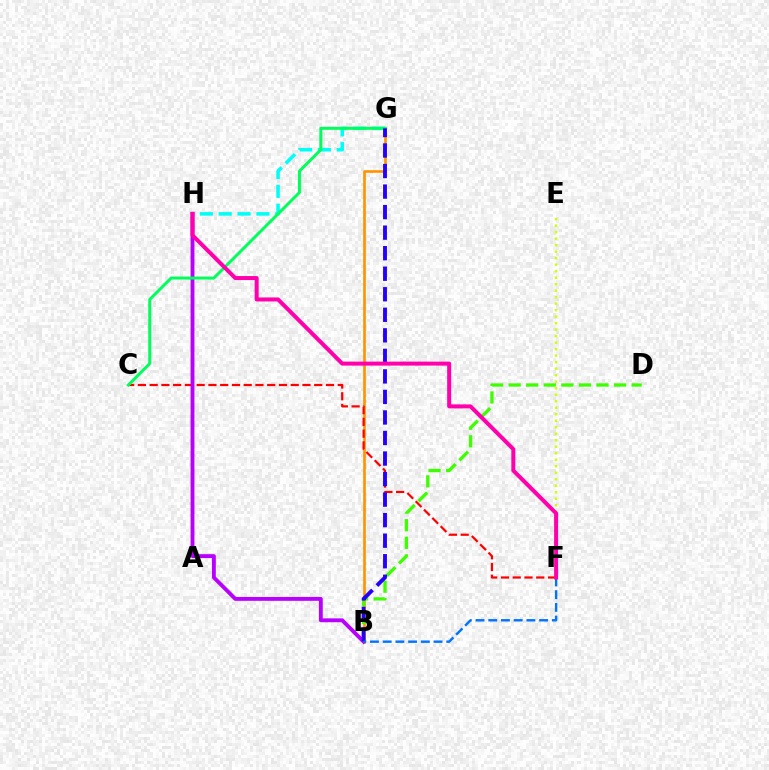{('B', 'G'): [{'color': '#ff9400', 'line_style': 'solid', 'thickness': 1.92}, {'color': '#2500ff', 'line_style': 'dashed', 'thickness': 2.79}], ('E', 'F'): [{'color': '#d1ff00', 'line_style': 'dotted', 'thickness': 1.77}], ('C', 'F'): [{'color': '#ff0000', 'line_style': 'dashed', 'thickness': 1.6}], ('B', 'H'): [{'color': '#b900ff', 'line_style': 'solid', 'thickness': 2.79}], ('G', 'H'): [{'color': '#00fff6', 'line_style': 'dashed', 'thickness': 2.56}], ('B', 'D'): [{'color': '#3dff00', 'line_style': 'dashed', 'thickness': 2.39}], ('C', 'G'): [{'color': '#00ff5c', 'line_style': 'solid', 'thickness': 2.15}], ('B', 'F'): [{'color': '#0074ff', 'line_style': 'dashed', 'thickness': 1.73}], ('F', 'H'): [{'color': '#ff00ac', 'line_style': 'solid', 'thickness': 2.89}]}